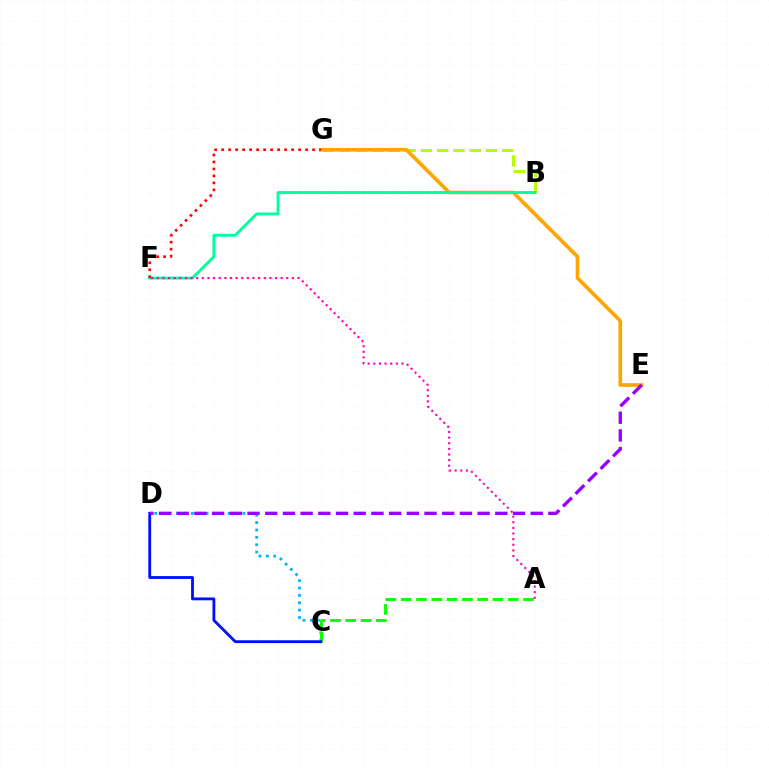{('C', 'D'): [{'color': '#00b5ff', 'line_style': 'dotted', 'thickness': 2.0}, {'color': '#0010ff', 'line_style': 'solid', 'thickness': 2.04}], ('B', 'G'): [{'color': '#b3ff00', 'line_style': 'dashed', 'thickness': 2.21}], ('A', 'C'): [{'color': '#08ff00', 'line_style': 'dashed', 'thickness': 2.08}], ('E', 'G'): [{'color': '#ffa500', 'line_style': 'solid', 'thickness': 2.64}], ('B', 'F'): [{'color': '#00ff9d', 'line_style': 'solid', 'thickness': 2.08}], ('A', 'F'): [{'color': '#ff00bd', 'line_style': 'dotted', 'thickness': 1.53}], ('F', 'G'): [{'color': '#ff0000', 'line_style': 'dotted', 'thickness': 1.9}], ('D', 'E'): [{'color': '#9b00ff', 'line_style': 'dashed', 'thickness': 2.4}]}